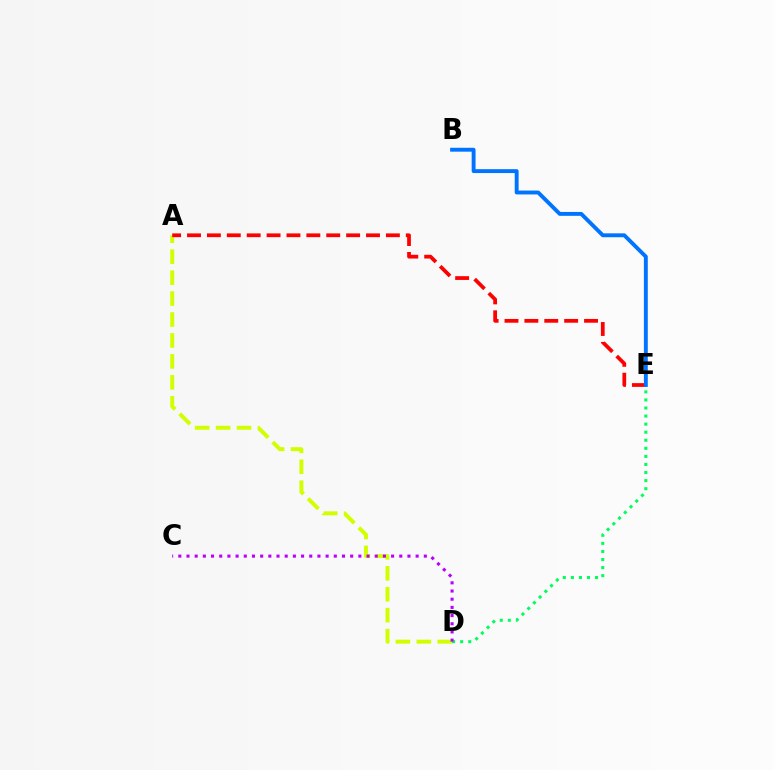{('A', 'D'): [{'color': '#d1ff00', 'line_style': 'dashed', 'thickness': 2.84}], ('A', 'E'): [{'color': '#ff0000', 'line_style': 'dashed', 'thickness': 2.7}], ('D', 'E'): [{'color': '#00ff5c', 'line_style': 'dotted', 'thickness': 2.19}], ('B', 'E'): [{'color': '#0074ff', 'line_style': 'solid', 'thickness': 2.8}], ('C', 'D'): [{'color': '#b900ff', 'line_style': 'dotted', 'thickness': 2.22}]}